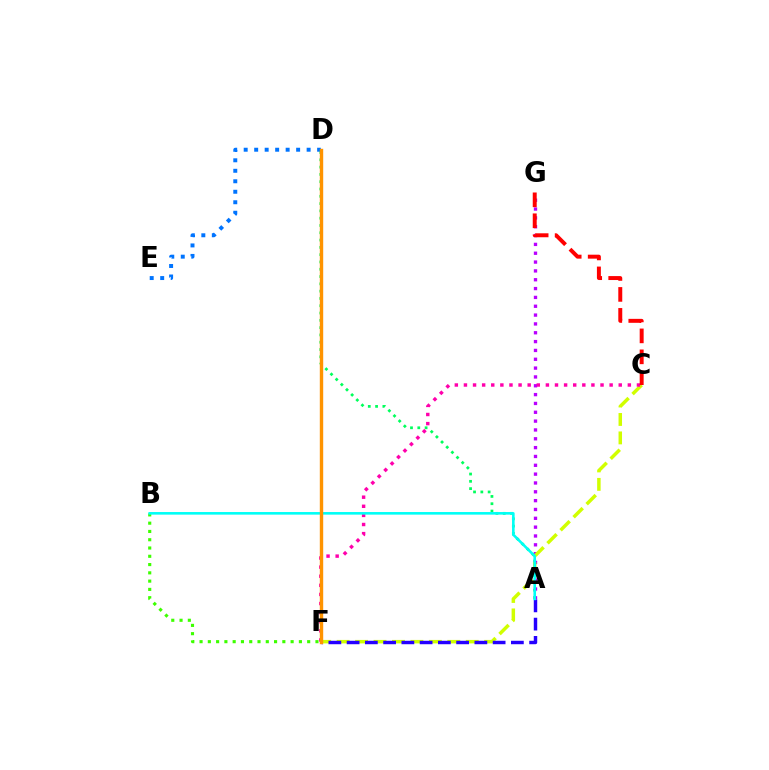{('A', 'D'): [{'color': '#00ff5c', 'line_style': 'dotted', 'thickness': 1.98}], ('A', 'G'): [{'color': '#b900ff', 'line_style': 'dotted', 'thickness': 2.4}], ('C', 'F'): [{'color': '#d1ff00', 'line_style': 'dashed', 'thickness': 2.51}, {'color': '#ff00ac', 'line_style': 'dotted', 'thickness': 2.47}], ('D', 'E'): [{'color': '#0074ff', 'line_style': 'dotted', 'thickness': 2.85}], ('B', 'F'): [{'color': '#3dff00', 'line_style': 'dotted', 'thickness': 2.25}], ('C', 'G'): [{'color': '#ff0000', 'line_style': 'dashed', 'thickness': 2.85}], ('A', 'F'): [{'color': '#2500ff', 'line_style': 'dashed', 'thickness': 2.48}], ('A', 'B'): [{'color': '#00fff6', 'line_style': 'solid', 'thickness': 1.87}], ('D', 'F'): [{'color': '#ff9400', 'line_style': 'solid', 'thickness': 2.45}]}